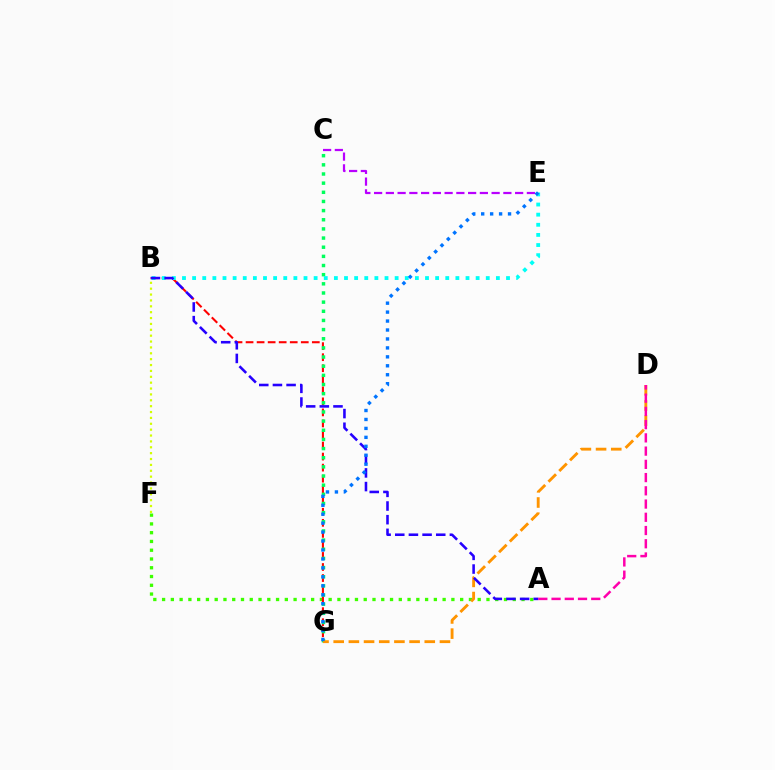{('A', 'F'): [{'color': '#3dff00', 'line_style': 'dotted', 'thickness': 2.38}], ('B', 'G'): [{'color': '#ff0000', 'line_style': 'dashed', 'thickness': 1.5}], ('C', 'G'): [{'color': '#00ff5c', 'line_style': 'dotted', 'thickness': 2.49}], ('C', 'E'): [{'color': '#b900ff', 'line_style': 'dashed', 'thickness': 1.6}], ('B', 'E'): [{'color': '#00fff6', 'line_style': 'dotted', 'thickness': 2.75}], ('D', 'G'): [{'color': '#ff9400', 'line_style': 'dashed', 'thickness': 2.06}], ('A', 'D'): [{'color': '#ff00ac', 'line_style': 'dashed', 'thickness': 1.8}], ('A', 'B'): [{'color': '#2500ff', 'line_style': 'dashed', 'thickness': 1.86}], ('E', 'G'): [{'color': '#0074ff', 'line_style': 'dotted', 'thickness': 2.43}], ('B', 'F'): [{'color': '#d1ff00', 'line_style': 'dotted', 'thickness': 1.6}]}